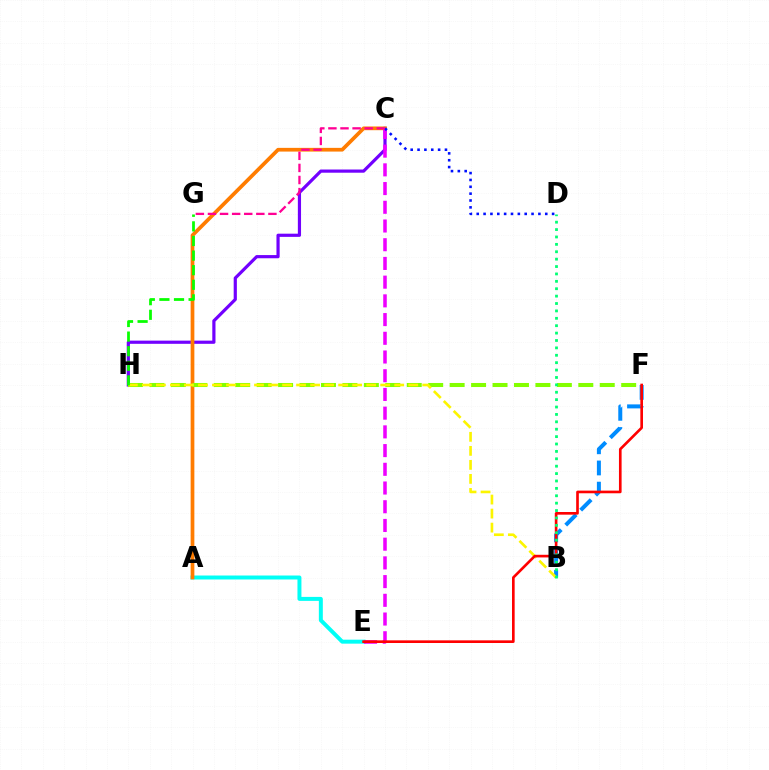{('C', 'H'): [{'color': '#7200ff', 'line_style': 'solid', 'thickness': 2.3}], ('A', 'E'): [{'color': '#00fff6', 'line_style': 'solid', 'thickness': 2.86}], ('A', 'C'): [{'color': '#ff7c00', 'line_style': 'solid', 'thickness': 2.68}], ('B', 'F'): [{'color': '#008cff', 'line_style': 'dashed', 'thickness': 2.88}], ('F', 'H'): [{'color': '#84ff00', 'line_style': 'dashed', 'thickness': 2.91}], ('C', 'E'): [{'color': '#ee00ff', 'line_style': 'dashed', 'thickness': 2.54}], ('B', 'H'): [{'color': '#fcf500', 'line_style': 'dashed', 'thickness': 1.9}], ('E', 'F'): [{'color': '#ff0000', 'line_style': 'solid', 'thickness': 1.91}], ('G', 'H'): [{'color': '#08ff00', 'line_style': 'dashed', 'thickness': 1.98}], ('C', 'D'): [{'color': '#0010ff', 'line_style': 'dotted', 'thickness': 1.86}], ('C', 'G'): [{'color': '#ff0094', 'line_style': 'dashed', 'thickness': 1.64}], ('B', 'D'): [{'color': '#00ff74', 'line_style': 'dotted', 'thickness': 2.01}]}